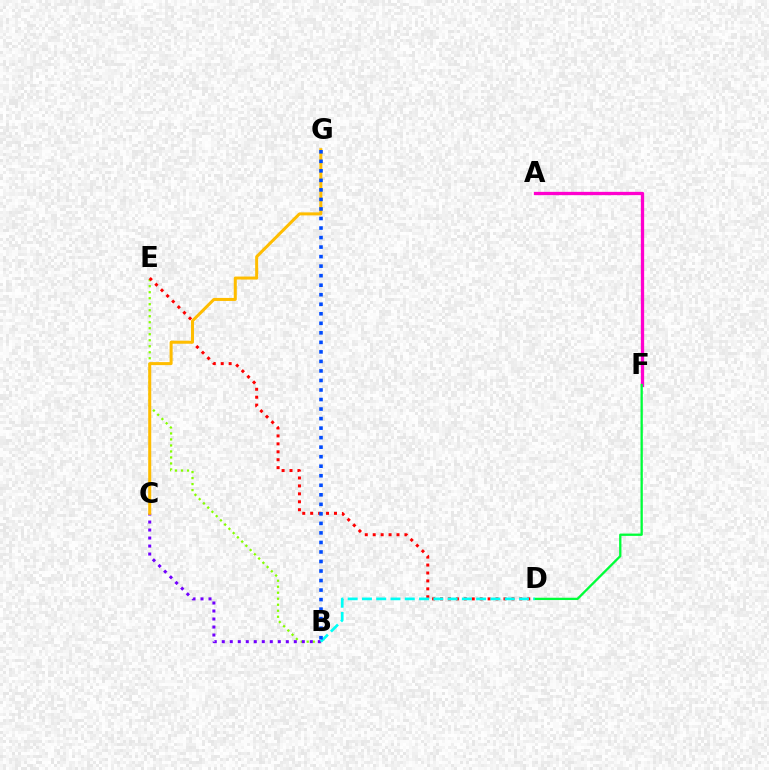{('B', 'E'): [{'color': '#84ff00', 'line_style': 'dotted', 'thickness': 1.63}], ('D', 'E'): [{'color': '#ff0000', 'line_style': 'dotted', 'thickness': 2.15}], ('B', 'C'): [{'color': '#7200ff', 'line_style': 'dotted', 'thickness': 2.18}], ('A', 'F'): [{'color': '#ff00cf', 'line_style': 'solid', 'thickness': 2.37}], ('D', 'F'): [{'color': '#00ff39', 'line_style': 'solid', 'thickness': 1.66}], ('B', 'D'): [{'color': '#00fff6', 'line_style': 'dashed', 'thickness': 1.94}], ('C', 'G'): [{'color': '#ffbd00', 'line_style': 'solid', 'thickness': 2.18}], ('B', 'G'): [{'color': '#004bff', 'line_style': 'dotted', 'thickness': 2.59}]}